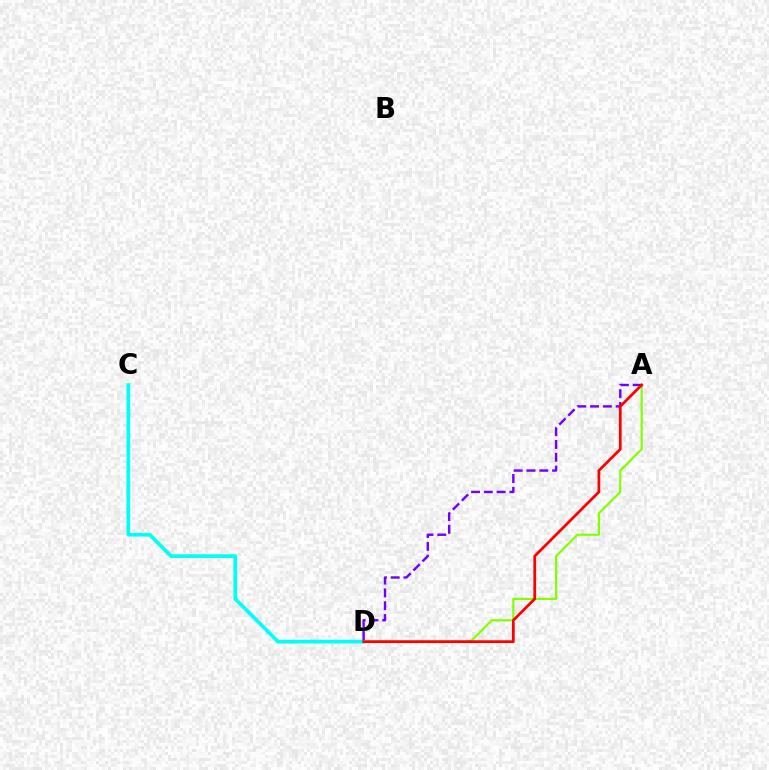{('A', 'D'): [{'color': '#84ff00', 'line_style': 'solid', 'thickness': 1.58}, {'color': '#7200ff', 'line_style': 'dashed', 'thickness': 1.74}, {'color': '#ff0000', 'line_style': 'solid', 'thickness': 1.98}], ('C', 'D'): [{'color': '#00fff6', 'line_style': 'solid', 'thickness': 2.67}]}